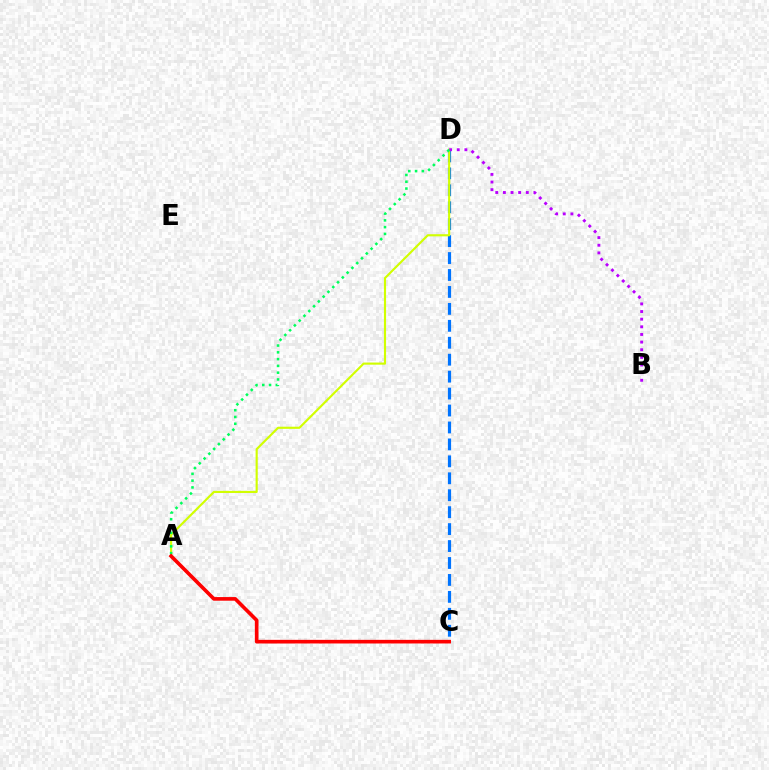{('C', 'D'): [{'color': '#0074ff', 'line_style': 'dashed', 'thickness': 2.3}], ('A', 'D'): [{'color': '#d1ff00', 'line_style': 'solid', 'thickness': 1.54}, {'color': '#00ff5c', 'line_style': 'dotted', 'thickness': 1.84}], ('B', 'D'): [{'color': '#b900ff', 'line_style': 'dotted', 'thickness': 2.08}], ('A', 'C'): [{'color': '#ff0000', 'line_style': 'solid', 'thickness': 2.62}]}